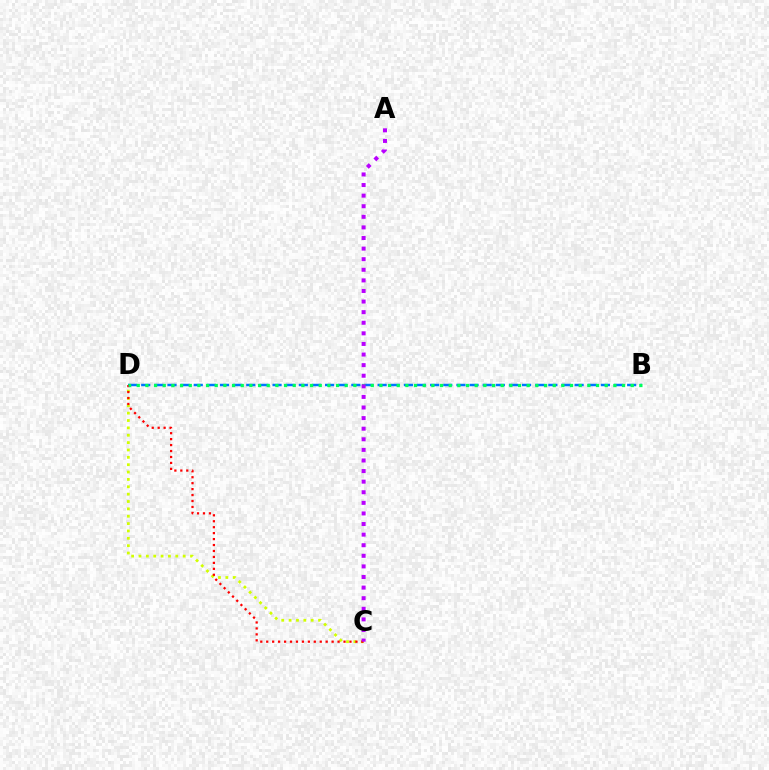{('B', 'D'): [{'color': '#0074ff', 'line_style': 'dashed', 'thickness': 1.78}, {'color': '#00ff5c', 'line_style': 'dotted', 'thickness': 2.35}], ('C', 'D'): [{'color': '#d1ff00', 'line_style': 'dotted', 'thickness': 2.0}, {'color': '#ff0000', 'line_style': 'dotted', 'thickness': 1.62}], ('A', 'C'): [{'color': '#b900ff', 'line_style': 'dotted', 'thickness': 2.88}]}